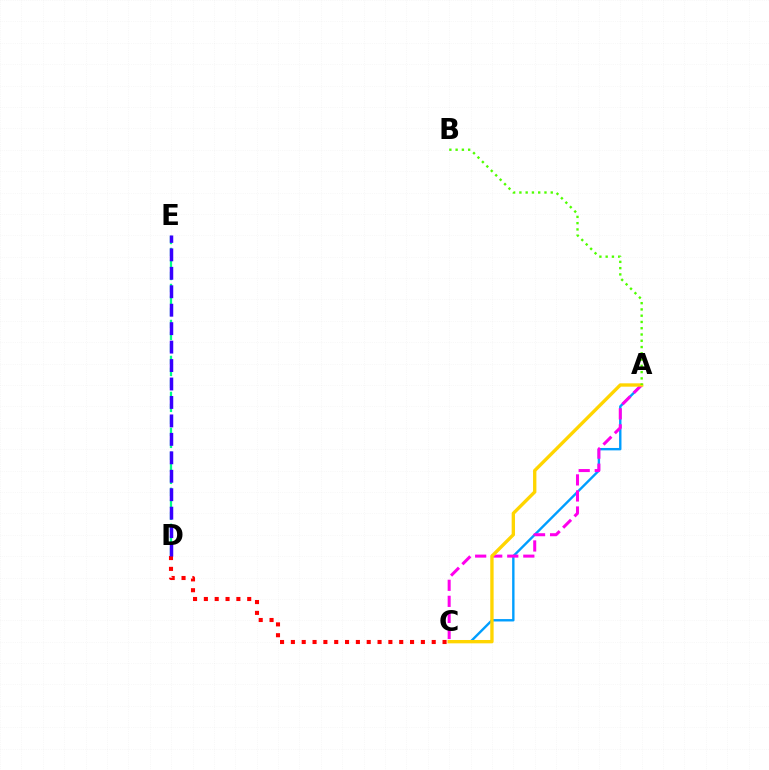{('D', 'E'): [{'color': '#00ff86', 'line_style': 'dashed', 'thickness': 1.63}, {'color': '#3700ff', 'line_style': 'dashed', 'thickness': 2.51}], ('A', 'C'): [{'color': '#009eff', 'line_style': 'solid', 'thickness': 1.72}, {'color': '#ff00ed', 'line_style': 'dashed', 'thickness': 2.18}, {'color': '#ffd500', 'line_style': 'solid', 'thickness': 2.41}], ('C', 'D'): [{'color': '#ff0000', 'line_style': 'dotted', 'thickness': 2.94}], ('A', 'B'): [{'color': '#4fff00', 'line_style': 'dotted', 'thickness': 1.7}]}